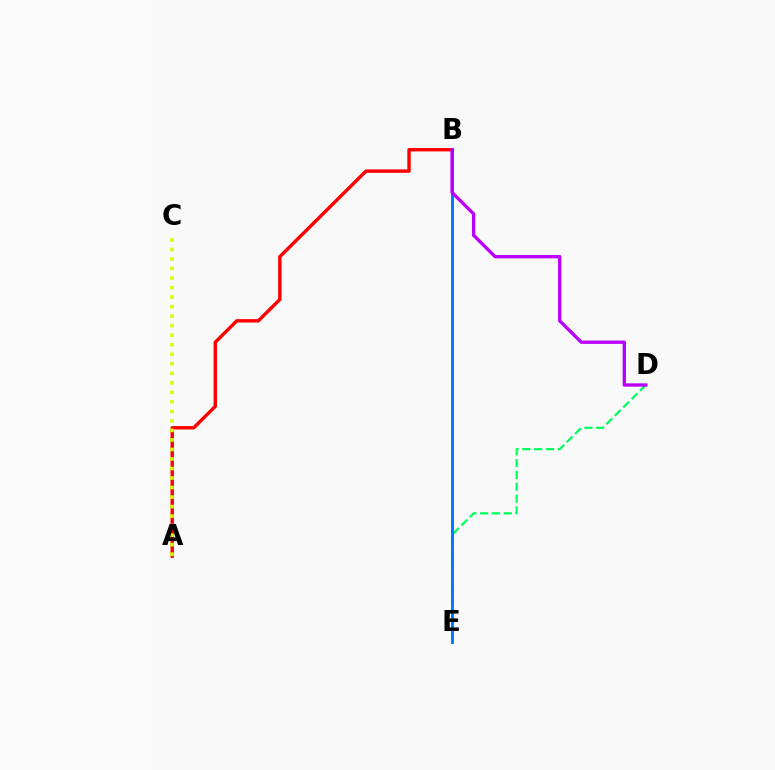{('A', 'B'): [{'color': '#ff0000', 'line_style': 'solid', 'thickness': 2.45}], ('A', 'C'): [{'color': '#d1ff00', 'line_style': 'dotted', 'thickness': 2.59}], ('D', 'E'): [{'color': '#00ff5c', 'line_style': 'dashed', 'thickness': 1.61}], ('B', 'E'): [{'color': '#0074ff', 'line_style': 'solid', 'thickness': 2.07}], ('B', 'D'): [{'color': '#b900ff', 'line_style': 'solid', 'thickness': 2.4}]}